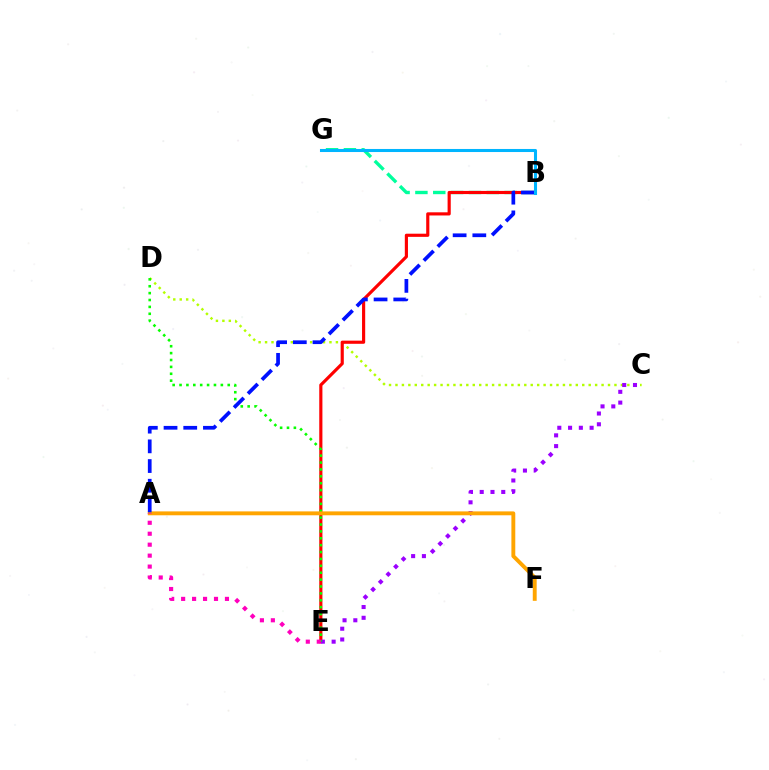{('C', 'D'): [{'color': '#b3ff00', 'line_style': 'dotted', 'thickness': 1.75}], ('B', 'G'): [{'color': '#00ff9d', 'line_style': 'dashed', 'thickness': 2.42}, {'color': '#00b5ff', 'line_style': 'solid', 'thickness': 2.2}], ('B', 'E'): [{'color': '#ff0000', 'line_style': 'solid', 'thickness': 2.27}], ('C', 'E'): [{'color': '#9b00ff', 'line_style': 'dotted', 'thickness': 2.93}], ('D', 'E'): [{'color': '#08ff00', 'line_style': 'dotted', 'thickness': 1.87}], ('A', 'F'): [{'color': '#ffa500', 'line_style': 'solid', 'thickness': 2.8}], ('A', 'E'): [{'color': '#ff00bd', 'line_style': 'dotted', 'thickness': 2.98}], ('A', 'B'): [{'color': '#0010ff', 'line_style': 'dashed', 'thickness': 2.68}]}